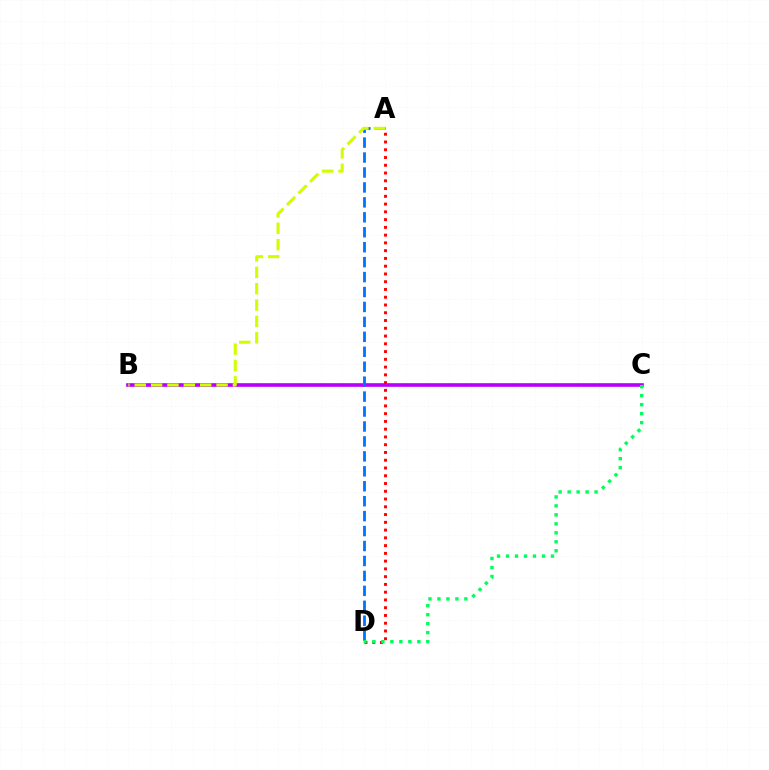{('B', 'C'): [{'color': '#b900ff', 'line_style': 'solid', 'thickness': 2.62}], ('A', 'D'): [{'color': '#0074ff', 'line_style': 'dashed', 'thickness': 2.03}, {'color': '#ff0000', 'line_style': 'dotted', 'thickness': 2.11}], ('A', 'B'): [{'color': '#d1ff00', 'line_style': 'dashed', 'thickness': 2.22}], ('C', 'D'): [{'color': '#00ff5c', 'line_style': 'dotted', 'thickness': 2.44}]}